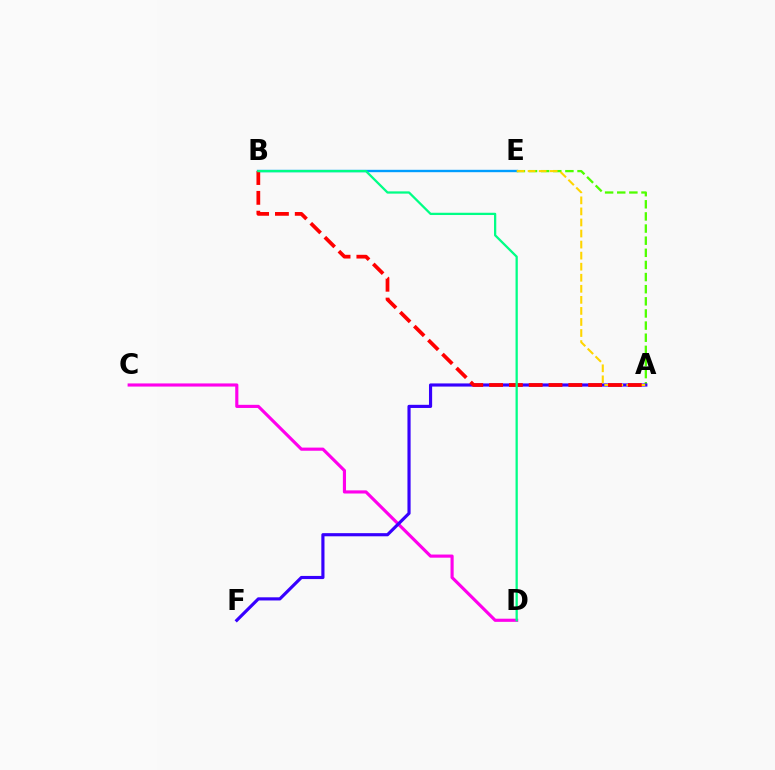{('A', 'E'): [{'color': '#4fff00', 'line_style': 'dashed', 'thickness': 1.65}, {'color': '#ffd500', 'line_style': 'dashed', 'thickness': 1.5}], ('B', 'E'): [{'color': '#009eff', 'line_style': 'solid', 'thickness': 1.71}], ('C', 'D'): [{'color': '#ff00ed', 'line_style': 'solid', 'thickness': 2.26}], ('A', 'F'): [{'color': '#3700ff', 'line_style': 'solid', 'thickness': 2.27}], ('A', 'B'): [{'color': '#ff0000', 'line_style': 'dashed', 'thickness': 2.69}], ('B', 'D'): [{'color': '#00ff86', 'line_style': 'solid', 'thickness': 1.63}]}